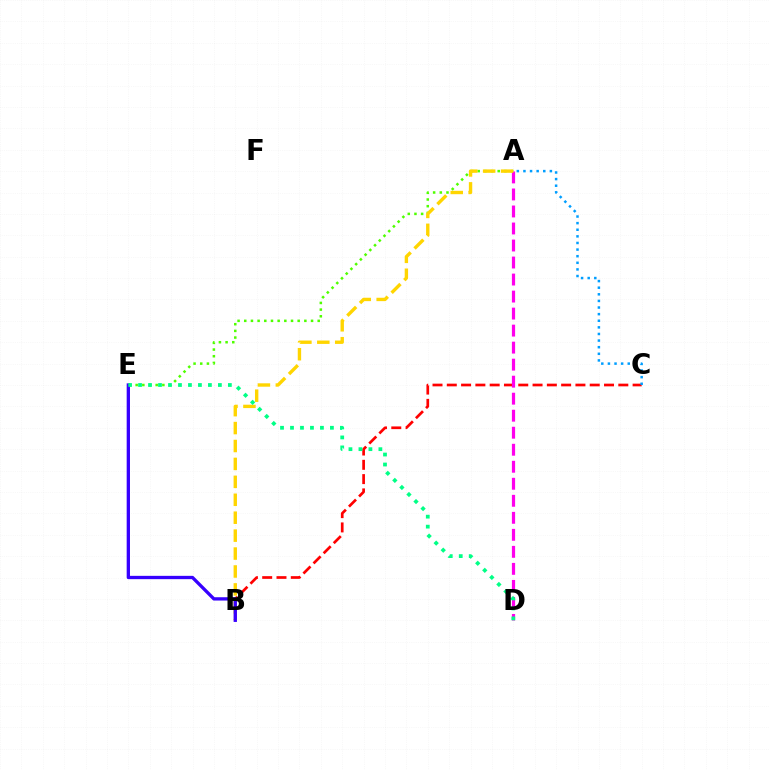{('B', 'C'): [{'color': '#ff0000', 'line_style': 'dashed', 'thickness': 1.94}], ('A', 'E'): [{'color': '#4fff00', 'line_style': 'dotted', 'thickness': 1.81}], ('A', 'C'): [{'color': '#009eff', 'line_style': 'dotted', 'thickness': 1.8}], ('A', 'D'): [{'color': '#ff00ed', 'line_style': 'dashed', 'thickness': 2.31}], ('A', 'B'): [{'color': '#ffd500', 'line_style': 'dashed', 'thickness': 2.44}], ('B', 'E'): [{'color': '#3700ff', 'line_style': 'solid', 'thickness': 2.38}], ('D', 'E'): [{'color': '#00ff86', 'line_style': 'dotted', 'thickness': 2.71}]}